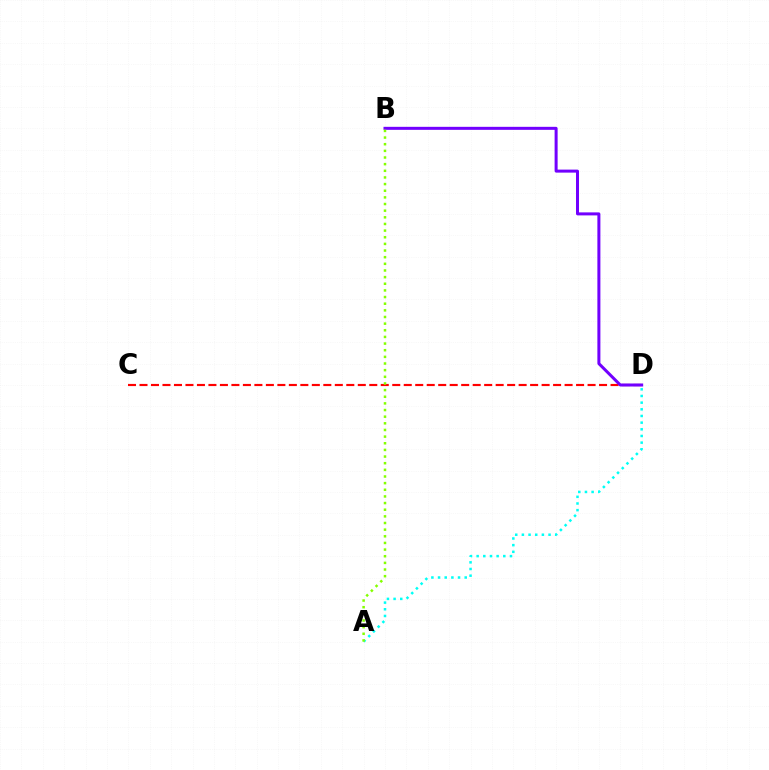{('A', 'D'): [{'color': '#00fff6', 'line_style': 'dotted', 'thickness': 1.81}], ('C', 'D'): [{'color': '#ff0000', 'line_style': 'dashed', 'thickness': 1.56}], ('B', 'D'): [{'color': '#7200ff', 'line_style': 'solid', 'thickness': 2.17}], ('A', 'B'): [{'color': '#84ff00', 'line_style': 'dotted', 'thickness': 1.81}]}